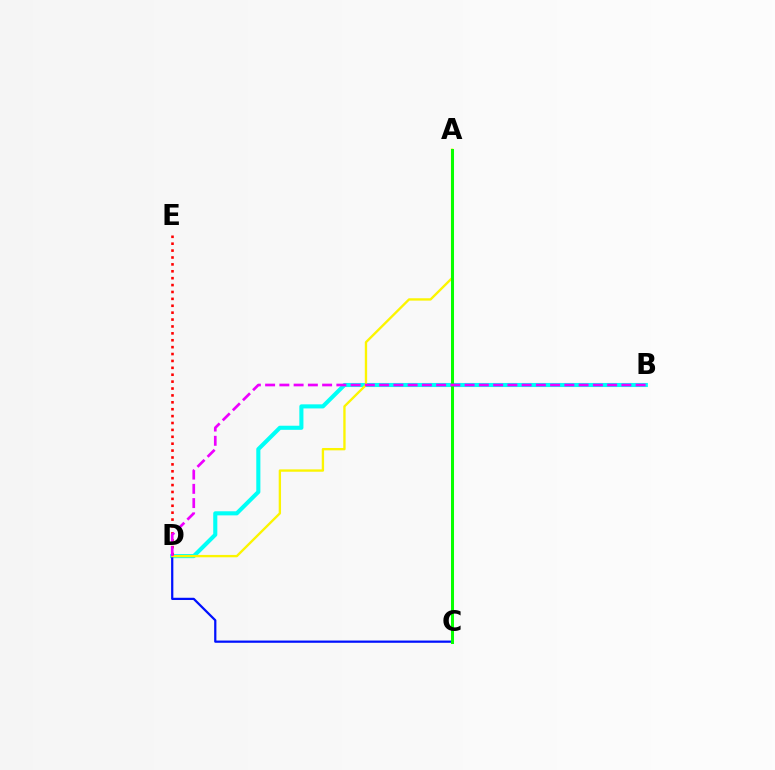{('B', 'D'): [{'color': '#00fff6', 'line_style': 'solid', 'thickness': 2.95}, {'color': '#ee00ff', 'line_style': 'dashed', 'thickness': 1.94}], ('C', 'D'): [{'color': '#0010ff', 'line_style': 'solid', 'thickness': 1.61}], ('A', 'D'): [{'color': '#fcf500', 'line_style': 'solid', 'thickness': 1.69}], ('D', 'E'): [{'color': '#ff0000', 'line_style': 'dotted', 'thickness': 1.87}], ('A', 'C'): [{'color': '#08ff00', 'line_style': 'solid', 'thickness': 2.18}]}